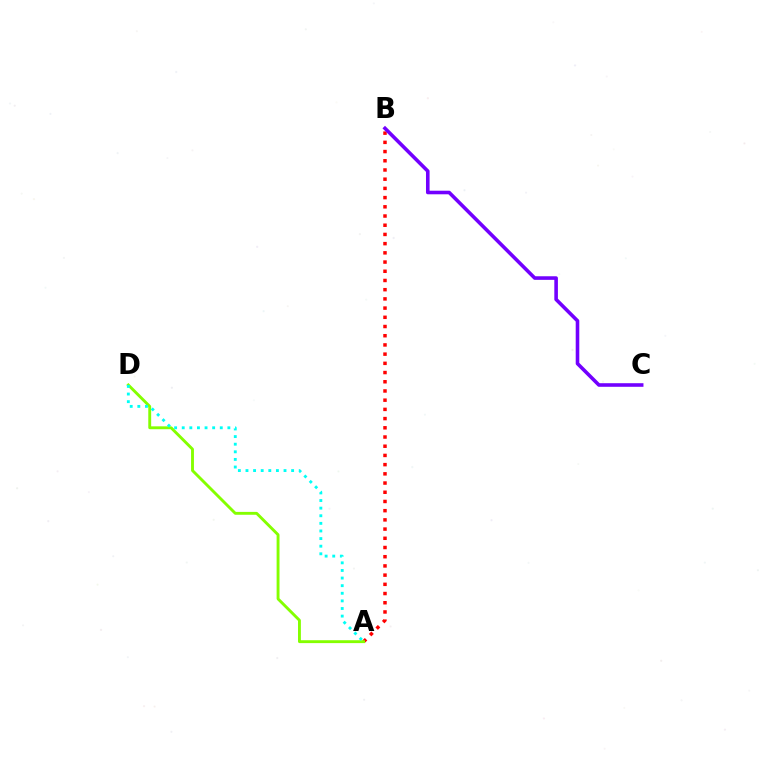{('A', 'B'): [{'color': '#ff0000', 'line_style': 'dotted', 'thickness': 2.5}], ('A', 'D'): [{'color': '#84ff00', 'line_style': 'solid', 'thickness': 2.08}, {'color': '#00fff6', 'line_style': 'dotted', 'thickness': 2.07}], ('B', 'C'): [{'color': '#7200ff', 'line_style': 'solid', 'thickness': 2.58}]}